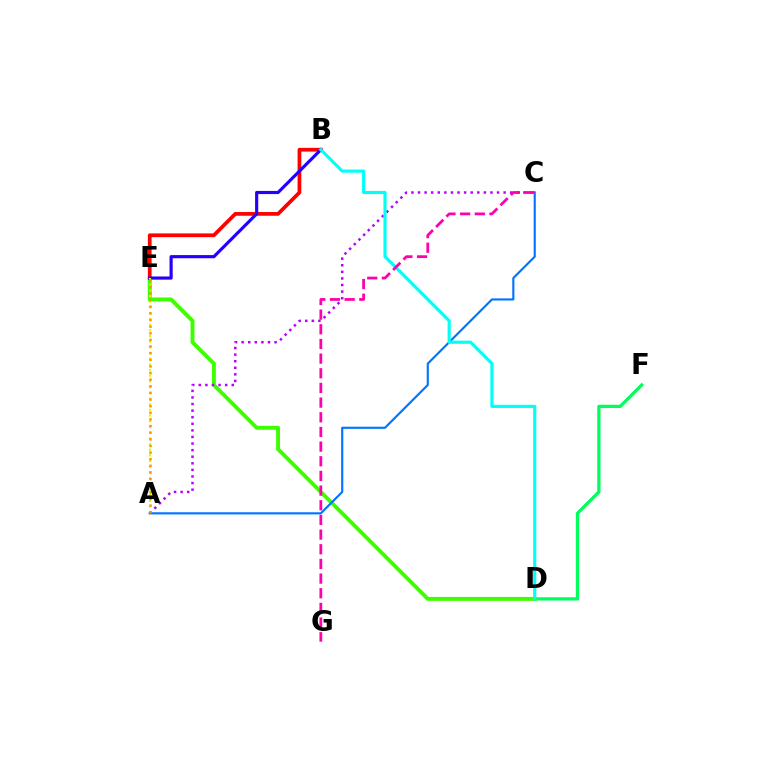{('D', 'F'): [{'color': '#00ff5c', 'line_style': 'solid', 'thickness': 2.35}], ('D', 'E'): [{'color': '#3dff00', 'line_style': 'solid', 'thickness': 2.82}], ('B', 'E'): [{'color': '#ff0000', 'line_style': 'solid', 'thickness': 2.69}, {'color': '#2500ff', 'line_style': 'solid', 'thickness': 2.28}], ('A', 'E'): [{'color': '#d1ff00', 'line_style': 'dotted', 'thickness': 1.55}, {'color': '#ff9400', 'line_style': 'dotted', 'thickness': 1.8}], ('A', 'C'): [{'color': '#b900ff', 'line_style': 'dotted', 'thickness': 1.79}, {'color': '#0074ff', 'line_style': 'solid', 'thickness': 1.54}], ('B', 'D'): [{'color': '#00fff6', 'line_style': 'solid', 'thickness': 2.26}], ('C', 'G'): [{'color': '#ff00ac', 'line_style': 'dashed', 'thickness': 1.99}]}